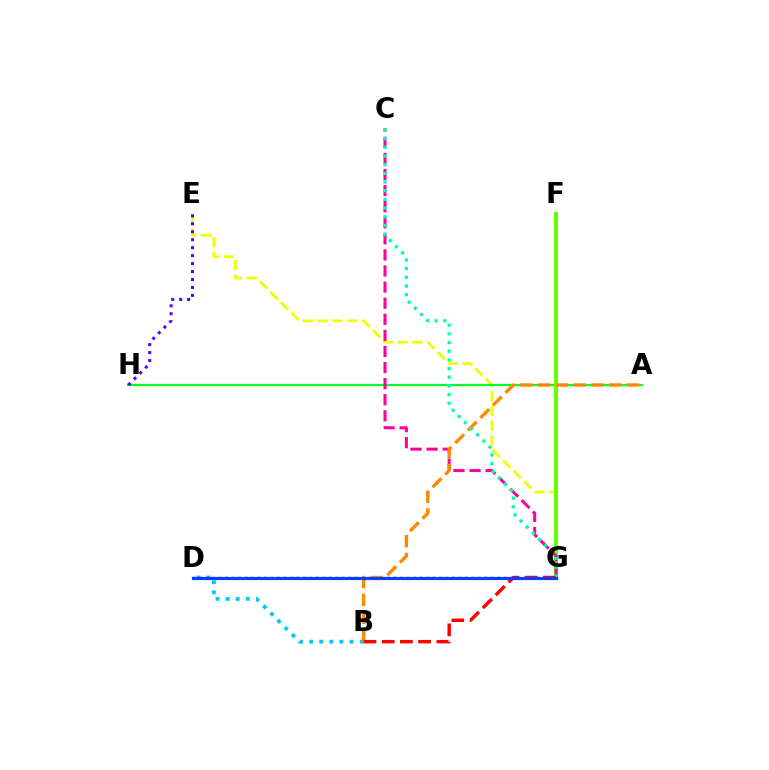{('B', 'D'): [{'color': '#00c7ff', 'line_style': 'dotted', 'thickness': 2.75}], ('E', 'G'): [{'color': '#eeff00', 'line_style': 'dashed', 'thickness': 2.01}], ('A', 'H'): [{'color': '#00ff27', 'line_style': 'solid', 'thickness': 1.59}], ('F', 'G'): [{'color': '#66ff00', 'line_style': 'solid', 'thickness': 2.94}], ('D', 'G'): [{'color': '#d600ff', 'line_style': 'dotted', 'thickness': 1.76}, {'color': '#003fff', 'line_style': 'solid', 'thickness': 2.29}], ('C', 'G'): [{'color': '#ff00a0', 'line_style': 'dashed', 'thickness': 2.19}, {'color': '#00ffaf', 'line_style': 'dotted', 'thickness': 2.36}], ('A', 'B'): [{'color': '#ff8800', 'line_style': 'dashed', 'thickness': 2.42}], ('B', 'G'): [{'color': '#ff0000', 'line_style': 'dashed', 'thickness': 2.47}], ('E', 'H'): [{'color': '#4f00ff', 'line_style': 'dotted', 'thickness': 2.16}]}